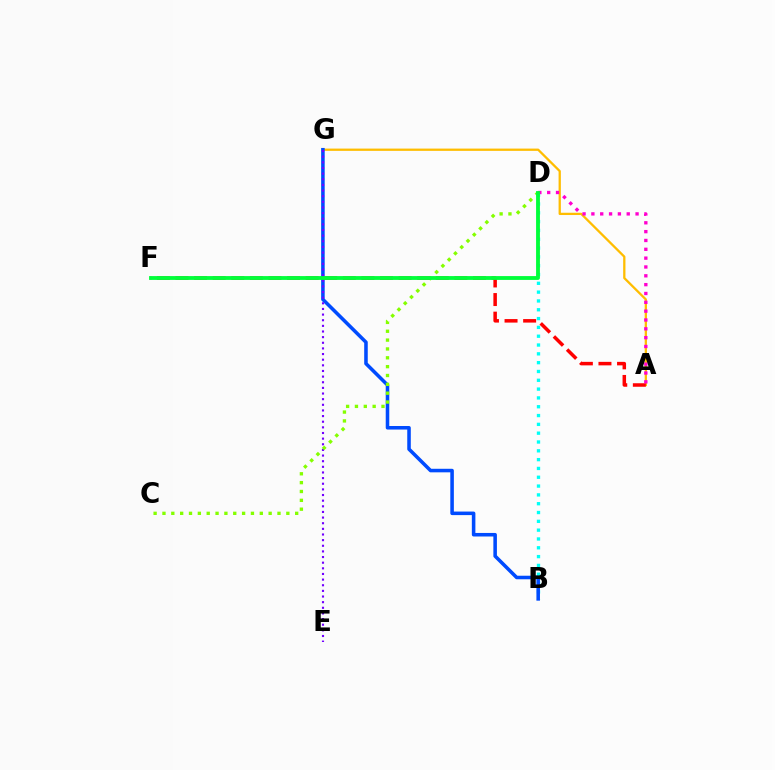{('A', 'G'): [{'color': '#ffbd00', 'line_style': 'solid', 'thickness': 1.64}], ('B', 'D'): [{'color': '#00fff6', 'line_style': 'dotted', 'thickness': 2.4}], ('B', 'G'): [{'color': '#004bff', 'line_style': 'solid', 'thickness': 2.55}], ('E', 'G'): [{'color': '#7200ff', 'line_style': 'dotted', 'thickness': 1.53}], ('C', 'D'): [{'color': '#84ff00', 'line_style': 'dotted', 'thickness': 2.4}], ('A', 'F'): [{'color': '#ff0000', 'line_style': 'dashed', 'thickness': 2.53}], ('A', 'D'): [{'color': '#ff00cf', 'line_style': 'dotted', 'thickness': 2.4}], ('D', 'F'): [{'color': '#00ff39', 'line_style': 'solid', 'thickness': 2.76}]}